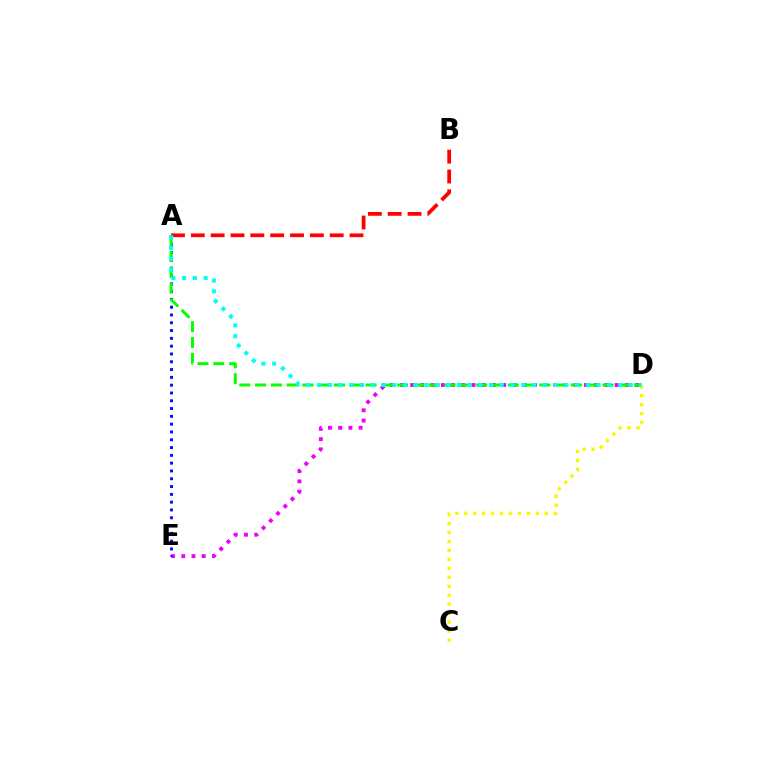{('D', 'E'): [{'color': '#ee00ff', 'line_style': 'dotted', 'thickness': 2.78}], ('A', 'E'): [{'color': '#0010ff', 'line_style': 'dotted', 'thickness': 2.12}], ('A', 'D'): [{'color': '#08ff00', 'line_style': 'dashed', 'thickness': 2.15}, {'color': '#00fff6', 'line_style': 'dotted', 'thickness': 2.92}], ('C', 'D'): [{'color': '#fcf500', 'line_style': 'dotted', 'thickness': 2.43}], ('A', 'B'): [{'color': '#ff0000', 'line_style': 'dashed', 'thickness': 2.7}]}